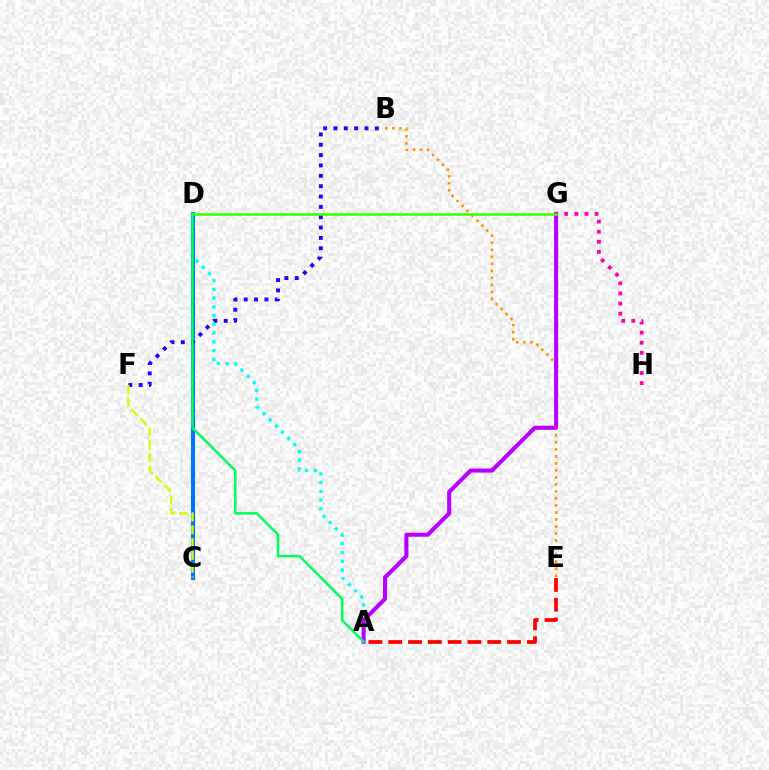{('A', 'D'): [{'color': '#00fff6', 'line_style': 'dotted', 'thickness': 2.38}, {'color': '#00ff5c', 'line_style': 'solid', 'thickness': 1.79}], ('B', 'E'): [{'color': '#ff9400', 'line_style': 'dotted', 'thickness': 1.91}], ('A', 'G'): [{'color': '#b900ff', 'line_style': 'solid', 'thickness': 2.92}], ('C', 'D'): [{'color': '#0074ff', 'line_style': 'solid', 'thickness': 2.93}], ('B', 'F'): [{'color': '#2500ff', 'line_style': 'dotted', 'thickness': 2.81}], ('A', 'E'): [{'color': '#ff0000', 'line_style': 'dashed', 'thickness': 2.69}], ('C', 'F'): [{'color': '#d1ff00', 'line_style': 'dashed', 'thickness': 1.74}], ('G', 'H'): [{'color': '#ff00ac', 'line_style': 'dotted', 'thickness': 2.74}], ('D', 'G'): [{'color': '#3dff00', 'line_style': 'solid', 'thickness': 1.84}]}